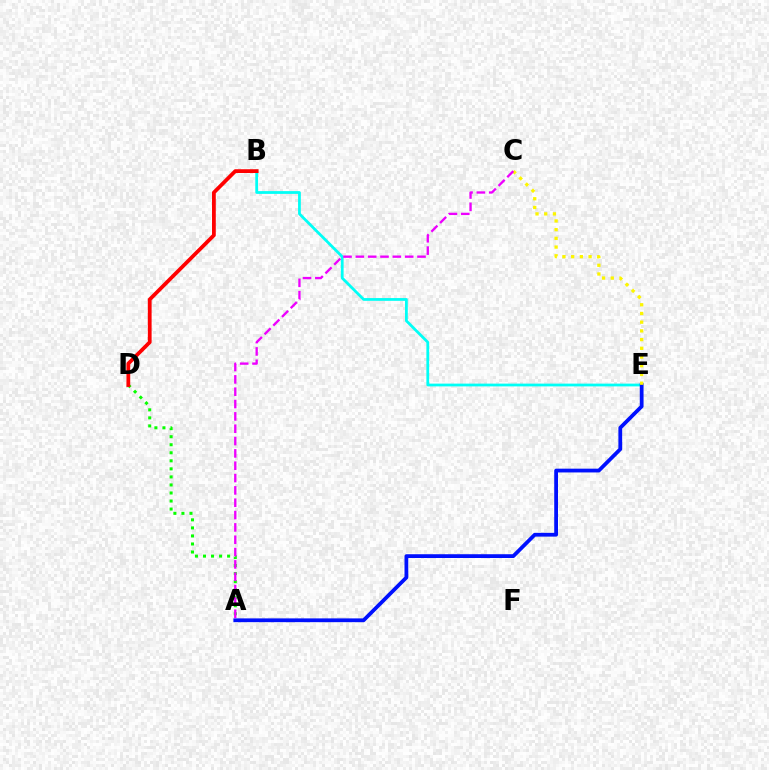{('A', 'D'): [{'color': '#08ff00', 'line_style': 'dotted', 'thickness': 2.18}], ('B', 'E'): [{'color': '#00fff6', 'line_style': 'solid', 'thickness': 1.99}], ('A', 'E'): [{'color': '#0010ff', 'line_style': 'solid', 'thickness': 2.72}], ('B', 'D'): [{'color': '#ff0000', 'line_style': 'solid', 'thickness': 2.72}], ('C', 'E'): [{'color': '#fcf500', 'line_style': 'dotted', 'thickness': 2.37}], ('A', 'C'): [{'color': '#ee00ff', 'line_style': 'dashed', 'thickness': 1.68}]}